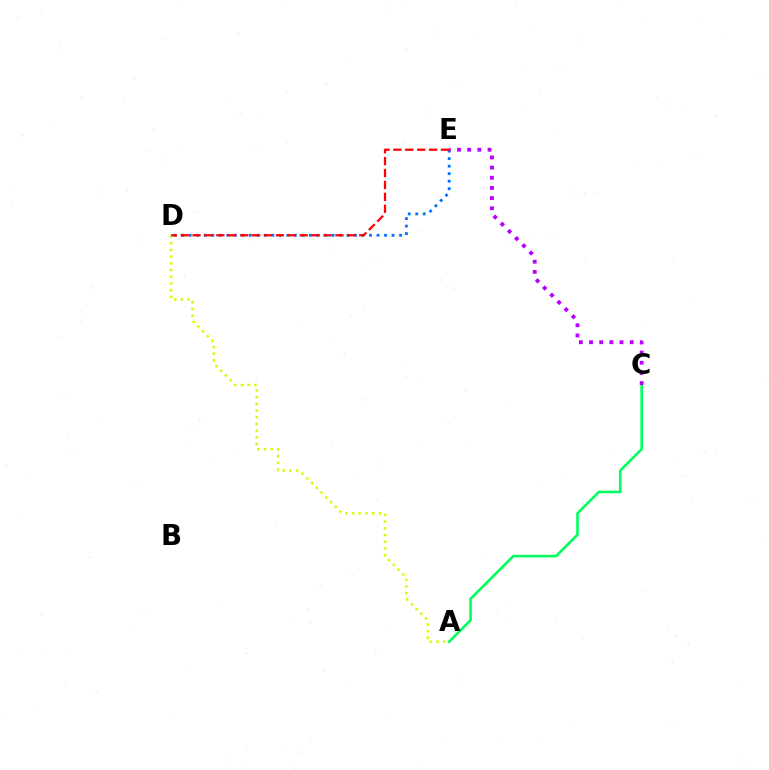{('D', 'E'): [{'color': '#0074ff', 'line_style': 'dotted', 'thickness': 2.04}, {'color': '#ff0000', 'line_style': 'dashed', 'thickness': 1.62}], ('A', 'D'): [{'color': '#d1ff00', 'line_style': 'dotted', 'thickness': 1.82}], ('A', 'C'): [{'color': '#00ff5c', 'line_style': 'solid', 'thickness': 1.87}], ('C', 'E'): [{'color': '#b900ff', 'line_style': 'dotted', 'thickness': 2.76}]}